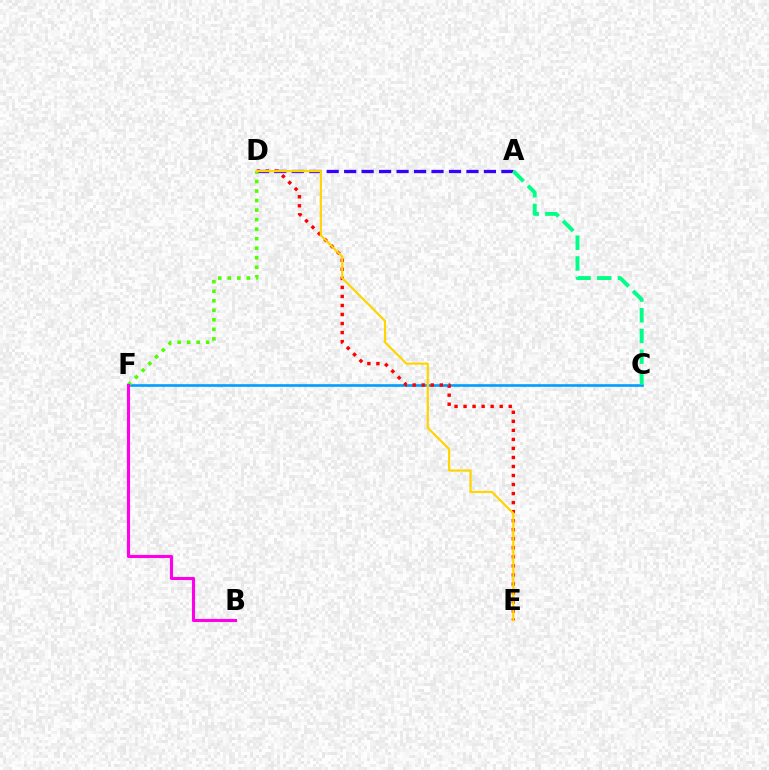{('C', 'F'): [{'color': '#009eff', 'line_style': 'solid', 'thickness': 1.89}], ('D', 'E'): [{'color': '#ff0000', 'line_style': 'dotted', 'thickness': 2.45}, {'color': '#ffd500', 'line_style': 'solid', 'thickness': 1.58}], ('A', 'D'): [{'color': '#3700ff', 'line_style': 'dashed', 'thickness': 2.37}], ('D', 'F'): [{'color': '#4fff00', 'line_style': 'dotted', 'thickness': 2.59}], ('B', 'F'): [{'color': '#ff00ed', 'line_style': 'solid', 'thickness': 2.23}], ('A', 'C'): [{'color': '#00ff86', 'line_style': 'dashed', 'thickness': 2.81}]}